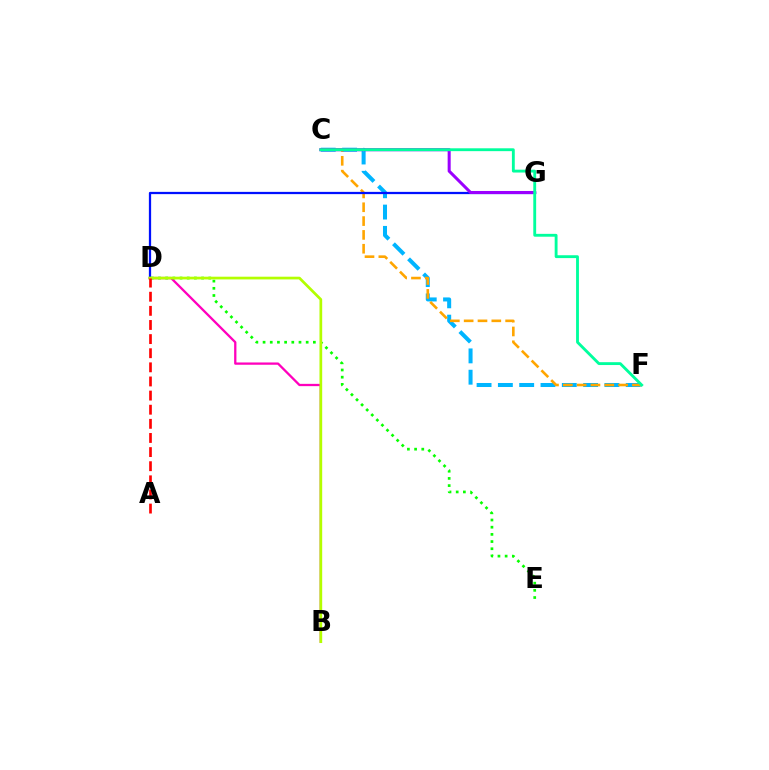{('C', 'F'): [{'color': '#00b5ff', 'line_style': 'dashed', 'thickness': 2.89}, {'color': '#ffa500', 'line_style': 'dashed', 'thickness': 1.88}, {'color': '#00ff9d', 'line_style': 'solid', 'thickness': 2.06}], ('B', 'D'): [{'color': '#ff00bd', 'line_style': 'solid', 'thickness': 1.65}, {'color': '#b3ff00', 'line_style': 'solid', 'thickness': 1.96}], ('D', 'G'): [{'color': '#0010ff', 'line_style': 'solid', 'thickness': 1.62}], ('C', 'G'): [{'color': '#9b00ff', 'line_style': 'solid', 'thickness': 2.19}], ('D', 'E'): [{'color': '#08ff00', 'line_style': 'dotted', 'thickness': 1.95}], ('A', 'D'): [{'color': '#ff0000', 'line_style': 'dashed', 'thickness': 1.92}]}